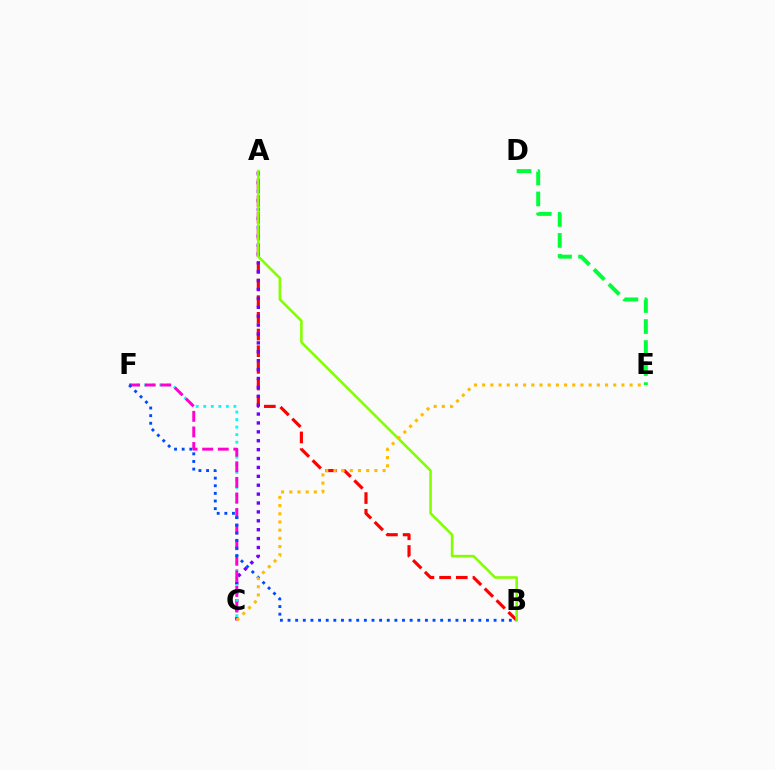{('A', 'B'): [{'color': '#ff0000', 'line_style': 'dashed', 'thickness': 2.27}, {'color': '#84ff00', 'line_style': 'solid', 'thickness': 1.86}], ('A', 'C'): [{'color': '#7200ff', 'line_style': 'dotted', 'thickness': 2.42}], ('D', 'E'): [{'color': '#00ff39', 'line_style': 'dashed', 'thickness': 2.85}], ('C', 'F'): [{'color': '#00fff6', 'line_style': 'dotted', 'thickness': 2.05}, {'color': '#ff00cf', 'line_style': 'dashed', 'thickness': 2.12}], ('B', 'F'): [{'color': '#004bff', 'line_style': 'dotted', 'thickness': 2.07}], ('C', 'E'): [{'color': '#ffbd00', 'line_style': 'dotted', 'thickness': 2.23}]}